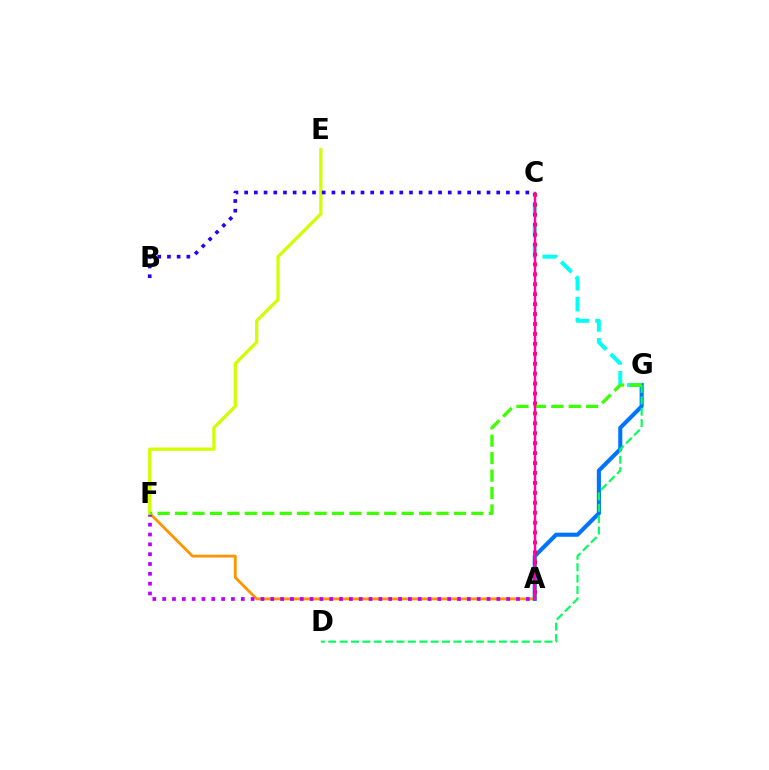{('A', 'F'): [{'color': '#ff9400', 'line_style': 'solid', 'thickness': 2.03}, {'color': '#b900ff', 'line_style': 'dotted', 'thickness': 2.67}], ('A', 'G'): [{'color': '#0074ff', 'line_style': 'solid', 'thickness': 2.95}], ('C', 'G'): [{'color': '#00fff6', 'line_style': 'dashed', 'thickness': 2.84}], ('E', 'F'): [{'color': '#d1ff00', 'line_style': 'solid', 'thickness': 2.35}], ('D', 'G'): [{'color': '#00ff5c', 'line_style': 'dashed', 'thickness': 1.55}], ('A', 'C'): [{'color': '#ff0000', 'line_style': 'dotted', 'thickness': 2.7}, {'color': '#ff00ac', 'line_style': 'solid', 'thickness': 1.77}], ('B', 'C'): [{'color': '#2500ff', 'line_style': 'dotted', 'thickness': 2.63}], ('F', 'G'): [{'color': '#3dff00', 'line_style': 'dashed', 'thickness': 2.37}]}